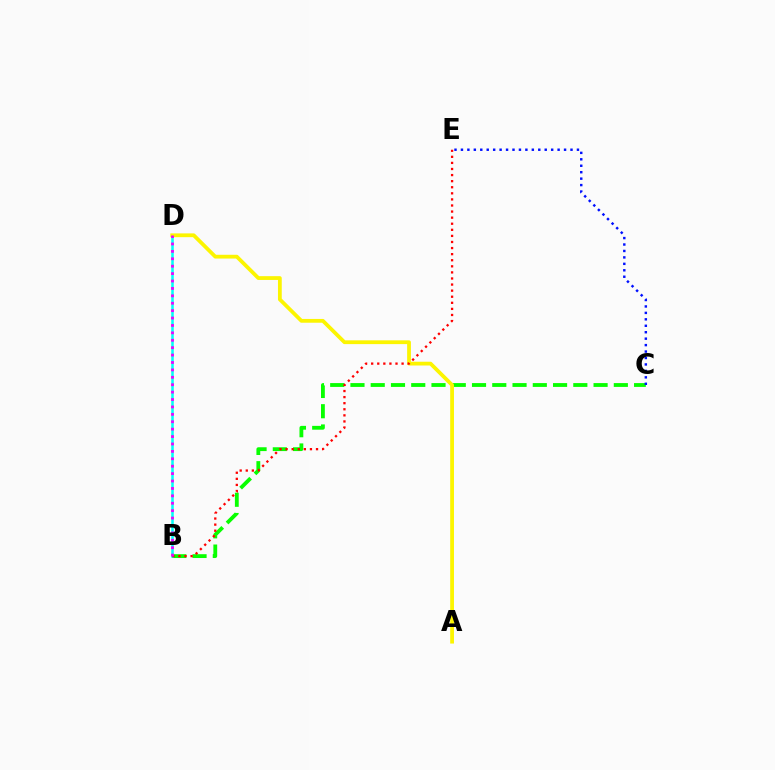{('B', 'C'): [{'color': '#08ff00', 'line_style': 'dashed', 'thickness': 2.75}], ('B', 'D'): [{'color': '#00fff6', 'line_style': 'solid', 'thickness': 1.82}, {'color': '#ee00ff', 'line_style': 'dotted', 'thickness': 2.01}], ('C', 'E'): [{'color': '#0010ff', 'line_style': 'dotted', 'thickness': 1.75}], ('A', 'D'): [{'color': '#fcf500', 'line_style': 'solid', 'thickness': 2.72}], ('B', 'E'): [{'color': '#ff0000', 'line_style': 'dotted', 'thickness': 1.65}]}